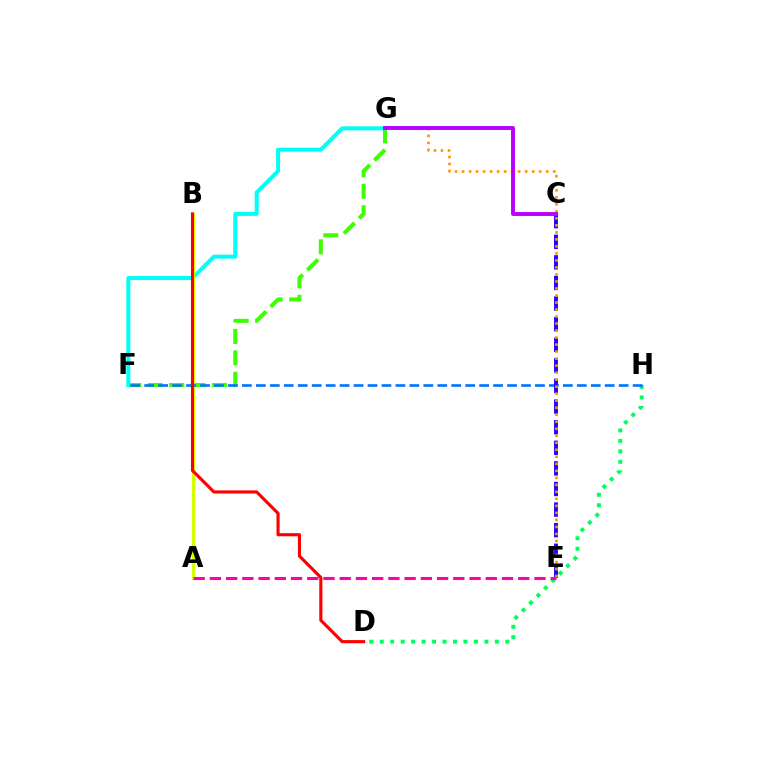{('D', 'H'): [{'color': '#00ff5c', 'line_style': 'dotted', 'thickness': 2.84}], ('F', 'G'): [{'color': '#3dff00', 'line_style': 'dashed', 'thickness': 2.91}, {'color': '#00fff6', 'line_style': 'solid', 'thickness': 2.88}], ('A', 'B'): [{'color': '#d1ff00', 'line_style': 'solid', 'thickness': 2.31}], ('F', 'H'): [{'color': '#0074ff', 'line_style': 'dashed', 'thickness': 1.9}], ('C', 'E'): [{'color': '#2500ff', 'line_style': 'dashed', 'thickness': 2.8}], ('A', 'E'): [{'color': '#ff00ac', 'line_style': 'dashed', 'thickness': 2.2}], ('E', 'G'): [{'color': '#ff9400', 'line_style': 'dotted', 'thickness': 1.91}], ('B', 'D'): [{'color': '#ff0000', 'line_style': 'solid', 'thickness': 2.25}], ('C', 'G'): [{'color': '#b900ff', 'line_style': 'solid', 'thickness': 2.81}]}